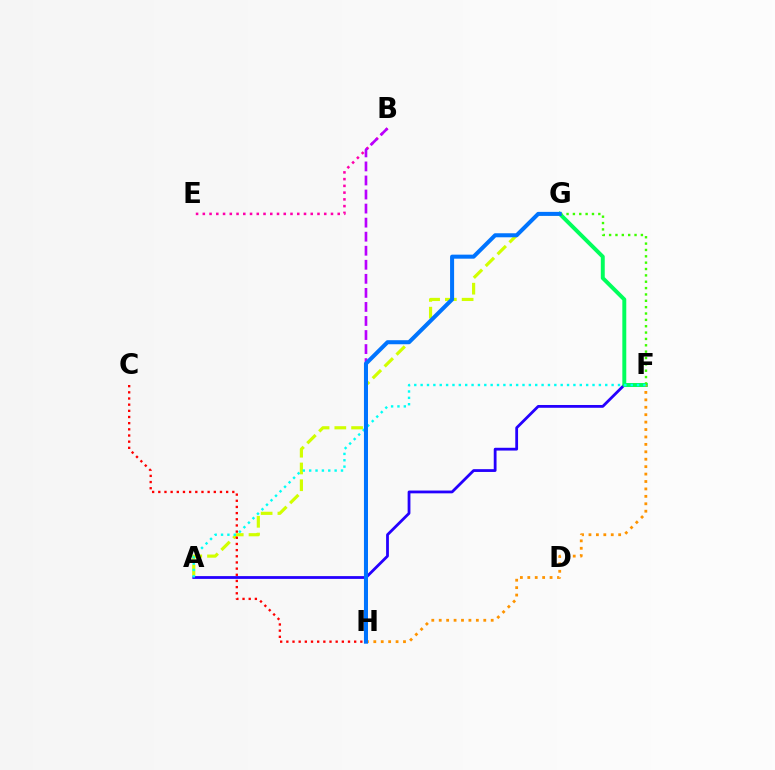{('A', 'F'): [{'color': '#2500ff', 'line_style': 'solid', 'thickness': 2.01}, {'color': '#00fff6', 'line_style': 'dotted', 'thickness': 1.73}], ('F', 'G'): [{'color': '#00ff5c', 'line_style': 'solid', 'thickness': 2.83}, {'color': '#3dff00', 'line_style': 'dotted', 'thickness': 1.73}], ('F', 'H'): [{'color': '#ff9400', 'line_style': 'dotted', 'thickness': 2.02}], ('B', 'E'): [{'color': '#ff00ac', 'line_style': 'dotted', 'thickness': 1.83}], ('A', 'G'): [{'color': '#d1ff00', 'line_style': 'dashed', 'thickness': 2.28}], ('B', 'H'): [{'color': '#b900ff', 'line_style': 'dashed', 'thickness': 1.91}], ('G', 'H'): [{'color': '#0074ff', 'line_style': 'solid', 'thickness': 2.91}], ('C', 'H'): [{'color': '#ff0000', 'line_style': 'dotted', 'thickness': 1.68}]}